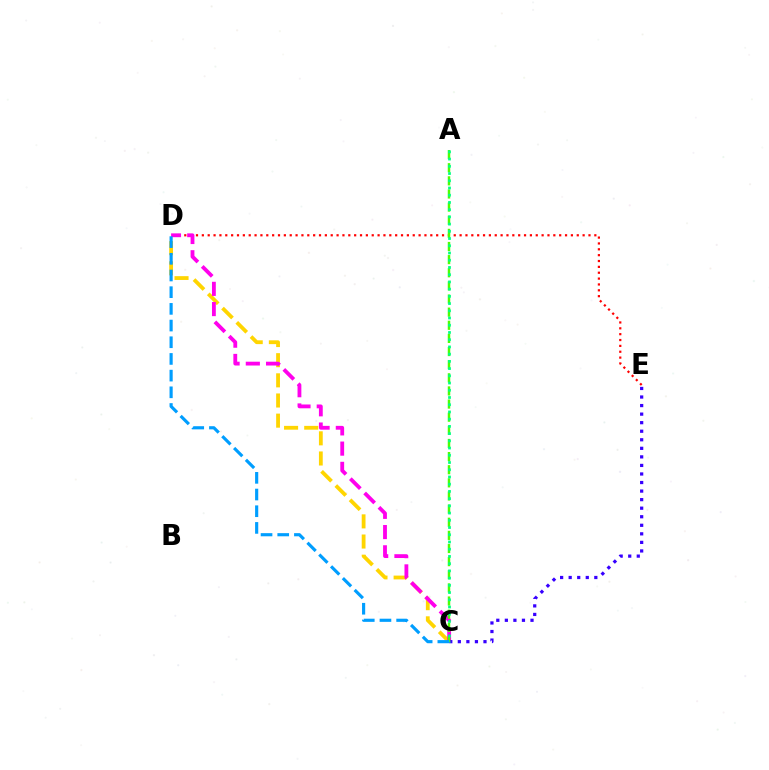{('C', 'D'): [{'color': '#ffd500', 'line_style': 'dashed', 'thickness': 2.74}, {'color': '#ff00ed', 'line_style': 'dashed', 'thickness': 2.75}, {'color': '#009eff', 'line_style': 'dashed', 'thickness': 2.27}], ('D', 'E'): [{'color': '#ff0000', 'line_style': 'dotted', 'thickness': 1.59}], ('C', 'E'): [{'color': '#3700ff', 'line_style': 'dotted', 'thickness': 2.32}], ('A', 'C'): [{'color': '#4fff00', 'line_style': 'dashed', 'thickness': 1.78}, {'color': '#00ff86', 'line_style': 'dotted', 'thickness': 1.96}]}